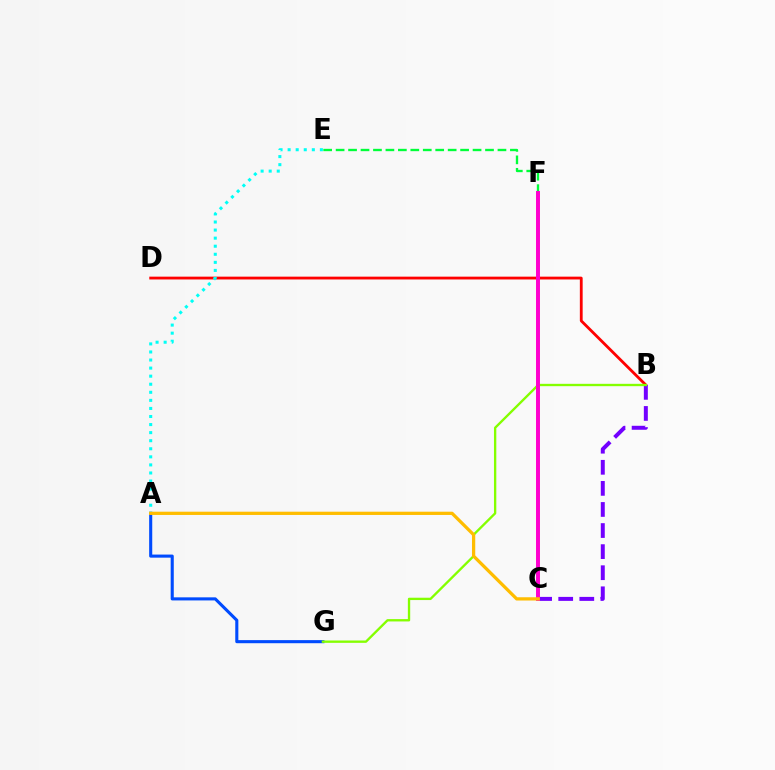{('A', 'G'): [{'color': '#004bff', 'line_style': 'solid', 'thickness': 2.22}], ('B', 'D'): [{'color': '#ff0000', 'line_style': 'solid', 'thickness': 2.02}], ('B', 'C'): [{'color': '#7200ff', 'line_style': 'dashed', 'thickness': 2.86}], ('A', 'E'): [{'color': '#00fff6', 'line_style': 'dotted', 'thickness': 2.19}], ('B', 'G'): [{'color': '#84ff00', 'line_style': 'solid', 'thickness': 1.69}], ('E', 'F'): [{'color': '#00ff39', 'line_style': 'dashed', 'thickness': 1.69}], ('C', 'F'): [{'color': '#ff00cf', 'line_style': 'solid', 'thickness': 2.85}], ('A', 'C'): [{'color': '#ffbd00', 'line_style': 'solid', 'thickness': 2.35}]}